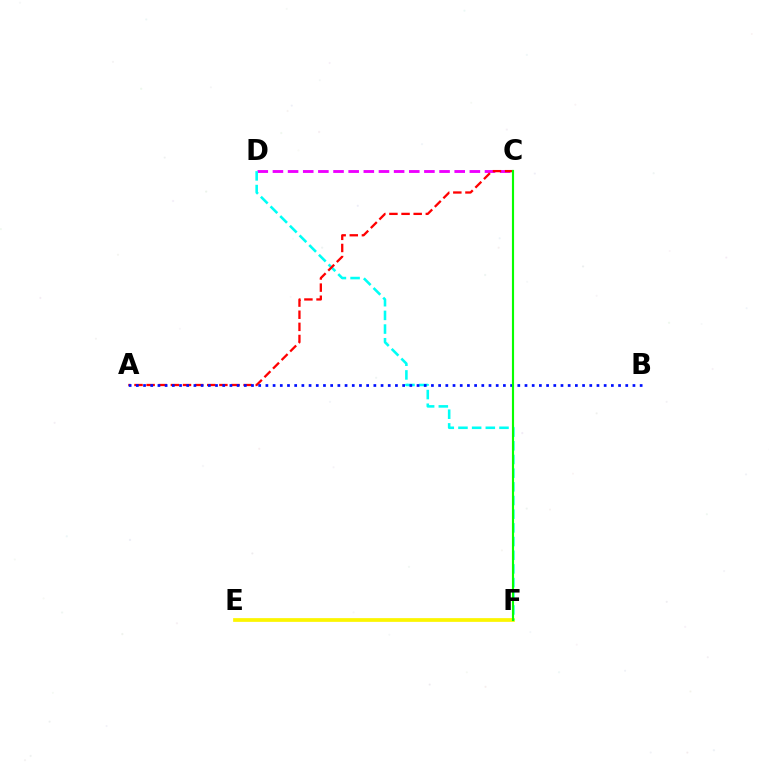{('E', 'F'): [{'color': '#fcf500', 'line_style': 'solid', 'thickness': 2.68}], ('C', 'D'): [{'color': '#ee00ff', 'line_style': 'dashed', 'thickness': 2.06}], ('D', 'F'): [{'color': '#00fff6', 'line_style': 'dashed', 'thickness': 1.86}], ('A', 'C'): [{'color': '#ff0000', 'line_style': 'dashed', 'thickness': 1.65}], ('A', 'B'): [{'color': '#0010ff', 'line_style': 'dotted', 'thickness': 1.96}], ('C', 'F'): [{'color': '#08ff00', 'line_style': 'solid', 'thickness': 1.54}]}